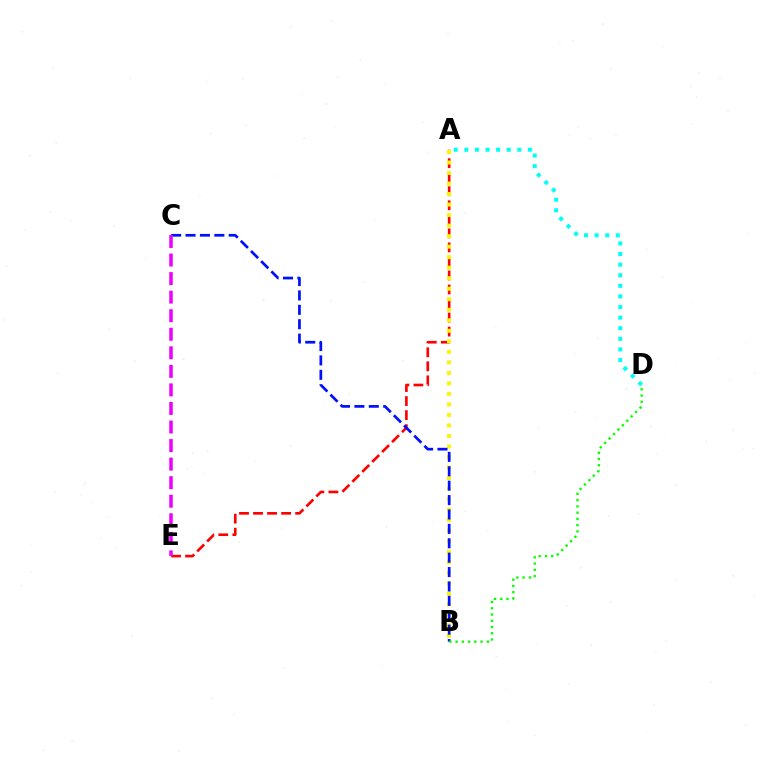{('A', 'E'): [{'color': '#ff0000', 'line_style': 'dashed', 'thickness': 1.91}], ('A', 'B'): [{'color': '#fcf500', 'line_style': 'dotted', 'thickness': 2.86}], ('A', 'D'): [{'color': '#00fff6', 'line_style': 'dotted', 'thickness': 2.88}], ('B', 'C'): [{'color': '#0010ff', 'line_style': 'dashed', 'thickness': 1.96}], ('B', 'D'): [{'color': '#08ff00', 'line_style': 'dotted', 'thickness': 1.7}], ('C', 'E'): [{'color': '#ee00ff', 'line_style': 'dashed', 'thickness': 2.52}]}